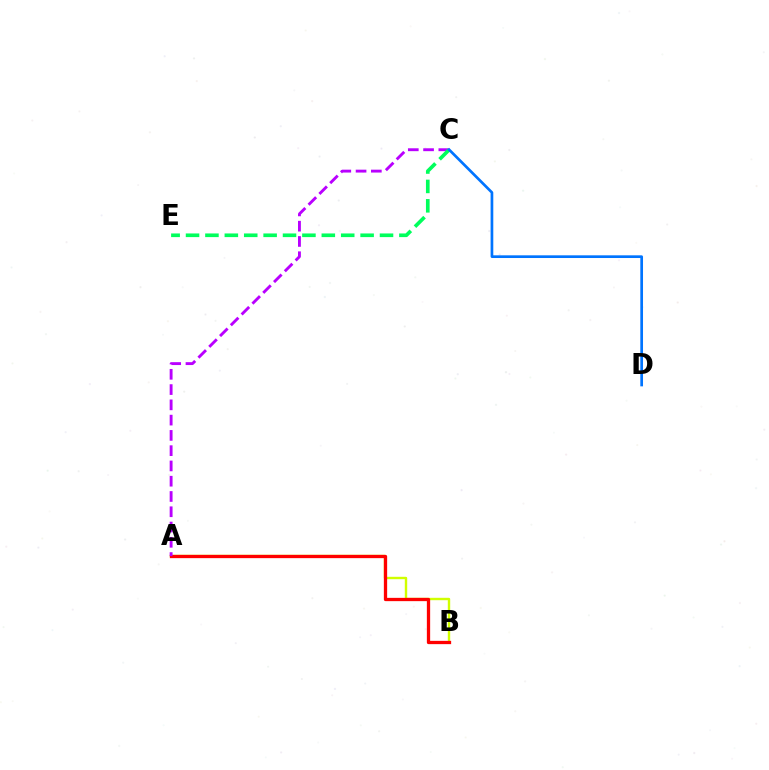{('A', 'B'): [{'color': '#d1ff00', 'line_style': 'solid', 'thickness': 1.72}, {'color': '#ff0000', 'line_style': 'solid', 'thickness': 2.37}], ('A', 'C'): [{'color': '#b900ff', 'line_style': 'dashed', 'thickness': 2.07}], ('C', 'E'): [{'color': '#00ff5c', 'line_style': 'dashed', 'thickness': 2.64}], ('C', 'D'): [{'color': '#0074ff', 'line_style': 'solid', 'thickness': 1.94}]}